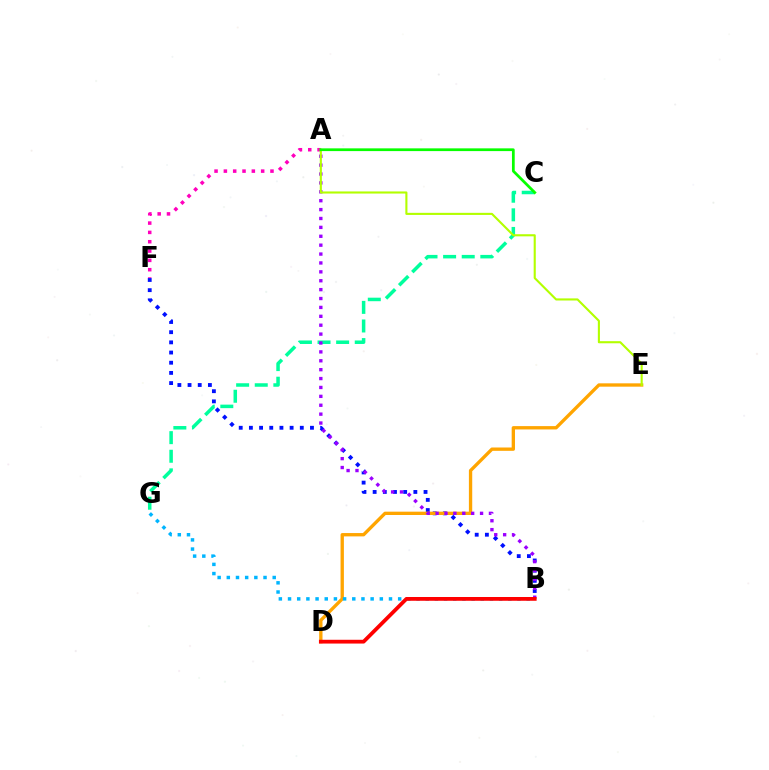{('B', 'F'): [{'color': '#0010ff', 'line_style': 'dotted', 'thickness': 2.77}], ('D', 'E'): [{'color': '#ffa500', 'line_style': 'solid', 'thickness': 2.4}], ('A', 'F'): [{'color': '#ff00bd', 'line_style': 'dotted', 'thickness': 2.53}], ('C', 'G'): [{'color': '#00ff9d', 'line_style': 'dashed', 'thickness': 2.53}], ('A', 'B'): [{'color': '#9b00ff', 'line_style': 'dotted', 'thickness': 2.42}], ('A', 'E'): [{'color': '#b3ff00', 'line_style': 'solid', 'thickness': 1.52}], ('A', 'C'): [{'color': '#08ff00', 'line_style': 'solid', 'thickness': 1.98}], ('B', 'G'): [{'color': '#00b5ff', 'line_style': 'dotted', 'thickness': 2.49}], ('B', 'D'): [{'color': '#ff0000', 'line_style': 'solid', 'thickness': 2.72}]}